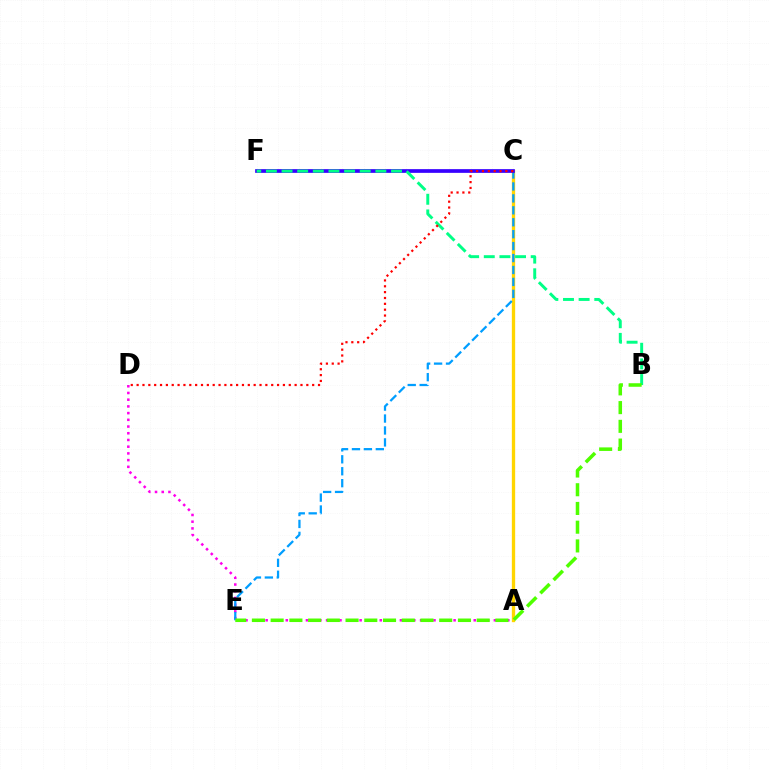{('A', 'D'): [{'color': '#ff00ed', 'line_style': 'dotted', 'thickness': 1.82}], ('A', 'C'): [{'color': '#ffd500', 'line_style': 'solid', 'thickness': 2.4}], ('C', 'E'): [{'color': '#009eff', 'line_style': 'dashed', 'thickness': 1.62}], ('C', 'F'): [{'color': '#3700ff', 'line_style': 'solid', 'thickness': 2.67}], ('B', 'F'): [{'color': '#00ff86', 'line_style': 'dashed', 'thickness': 2.12}], ('B', 'E'): [{'color': '#4fff00', 'line_style': 'dashed', 'thickness': 2.54}], ('C', 'D'): [{'color': '#ff0000', 'line_style': 'dotted', 'thickness': 1.59}]}